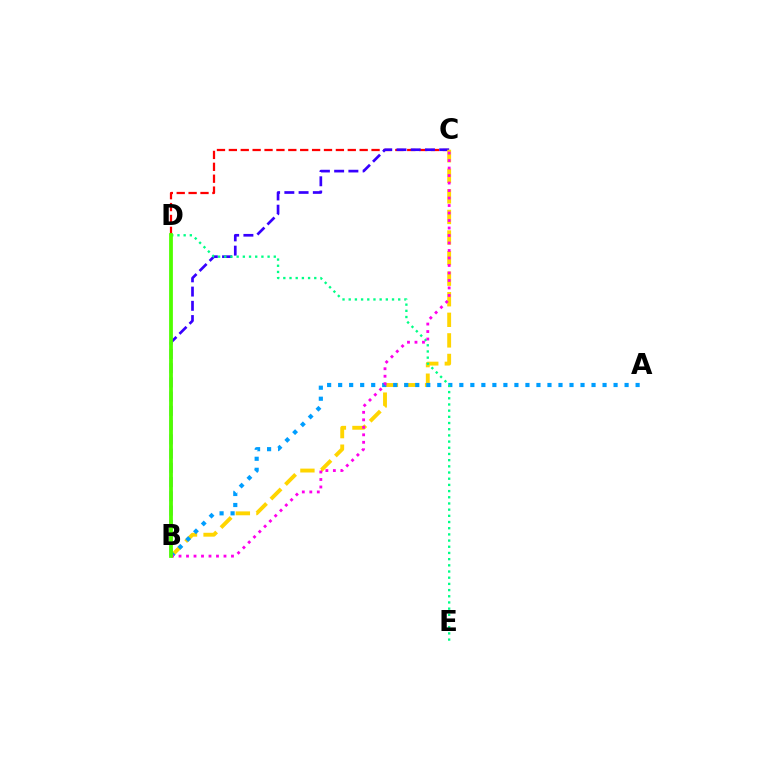{('C', 'D'): [{'color': '#ff0000', 'line_style': 'dashed', 'thickness': 1.62}], ('B', 'C'): [{'color': '#3700ff', 'line_style': 'dashed', 'thickness': 1.93}, {'color': '#ffd500', 'line_style': 'dashed', 'thickness': 2.79}, {'color': '#ff00ed', 'line_style': 'dotted', 'thickness': 2.04}], ('A', 'B'): [{'color': '#009eff', 'line_style': 'dotted', 'thickness': 2.99}], ('D', 'E'): [{'color': '#00ff86', 'line_style': 'dotted', 'thickness': 1.68}], ('B', 'D'): [{'color': '#4fff00', 'line_style': 'solid', 'thickness': 2.72}]}